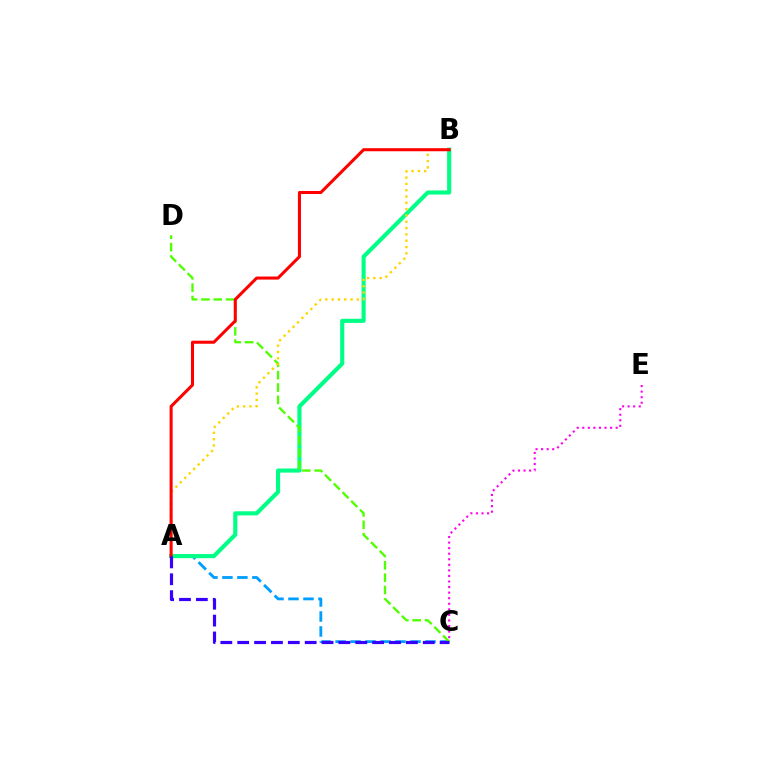{('A', 'C'): [{'color': '#009eff', 'line_style': 'dashed', 'thickness': 2.04}, {'color': '#3700ff', 'line_style': 'dashed', 'thickness': 2.29}], ('A', 'B'): [{'color': '#00ff86', 'line_style': 'solid', 'thickness': 2.96}, {'color': '#ffd500', 'line_style': 'dotted', 'thickness': 1.72}, {'color': '#ff0000', 'line_style': 'solid', 'thickness': 2.19}], ('C', 'D'): [{'color': '#4fff00', 'line_style': 'dashed', 'thickness': 1.68}], ('C', 'E'): [{'color': '#ff00ed', 'line_style': 'dotted', 'thickness': 1.51}]}